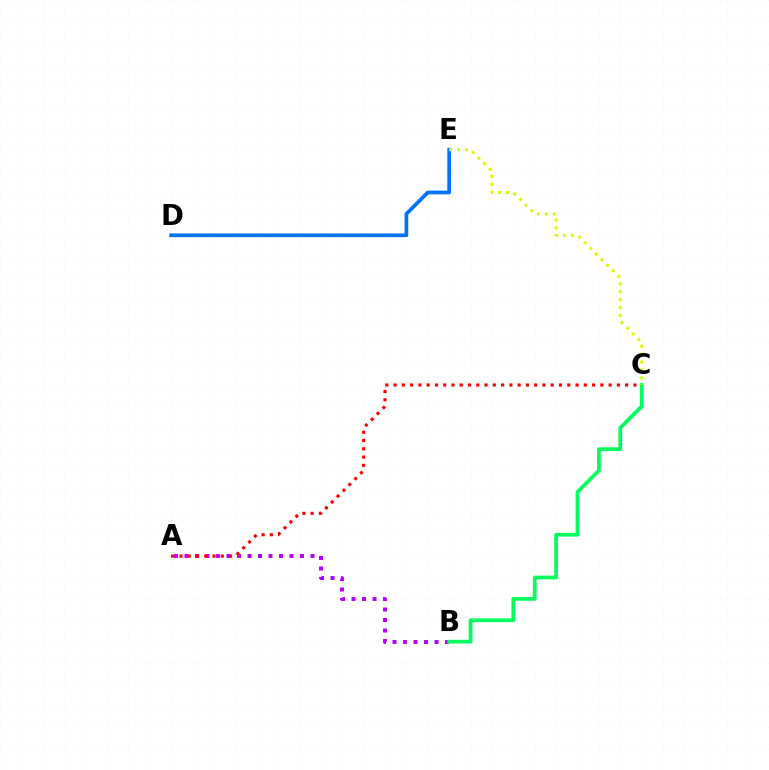{('A', 'B'): [{'color': '#b900ff', 'line_style': 'dotted', 'thickness': 2.85}], ('B', 'C'): [{'color': '#00ff5c', 'line_style': 'solid', 'thickness': 2.69}], ('A', 'C'): [{'color': '#ff0000', 'line_style': 'dotted', 'thickness': 2.25}], ('D', 'E'): [{'color': '#0074ff', 'line_style': 'solid', 'thickness': 2.67}], ('C', 'E'): [{'color': '#d1ff00', 'line_style': 'dotted', 'thickness': 2.15}]}